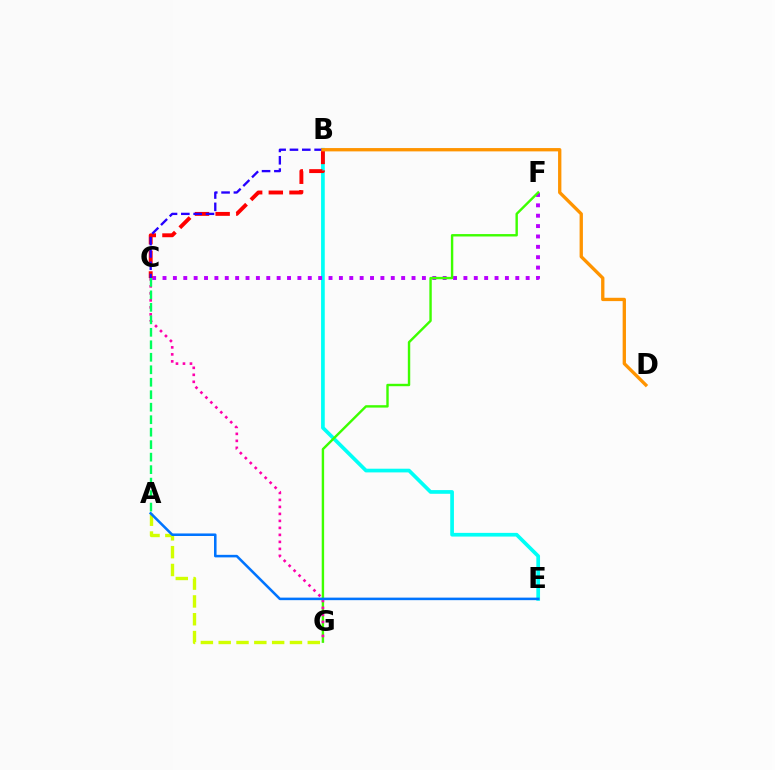{('B', 'E'): [{'color': '#00fff6', 'line_style': 'solid', 'thickness': 2.66}], ('C', 'F'): [{'color': '#b900ff', 'line_style': 'dotted', 'thickness': 2.82}], ('F', 'G'): [{'color': '#3dff00', 'line_style': 'solid', 'thickness': 1.73}], ('B', 'C'): [{'color': '#ff0000', 'line_style': 'dashed', 'thickness': 2.81}, {'color': '#2500ff', 'line_style': 'dashed', 'thickness': 1.67}], ('C', 'G'): [{'color': '#ff00ac', 'line_style': 'dotted', 'thickness': 1.9}], ('B', 'D'): [{'color': '#ff9400', 'line_style': 'solid', 'thickness': 2.39}], ('A', 'G'): [{'color': '#d1ff00', 'line_style': 'dashed', 'thickness': 2.42}], ('A', 'C'): [{'color': '#00ff5c', 'line_style': 'dashed', 'thickness': 1.7}], ('A', 'E'): [{'color': '#0074ff', 'line_style': 'solid', 'thickness': 1.83}]}